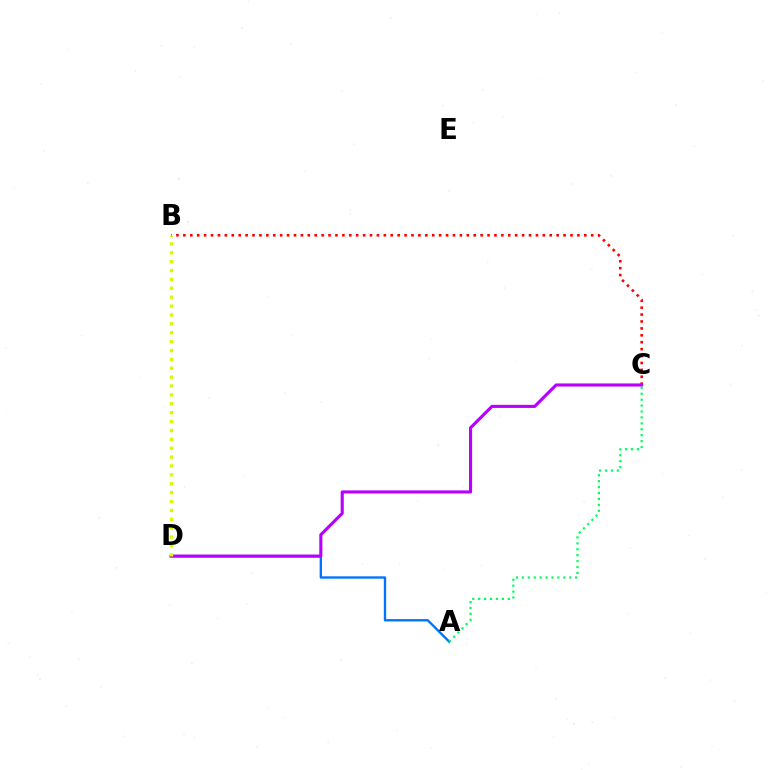{('A', 'D'): [{'color': '#0074ff', 'line_style': 'solid', 'thickness': 1.7}], ('B', 'C'): [{'color': '#ff0000', 'line_style': 'dotted', 'thickness': 1.88}], ('C', 'D'): [{'color': '#b900ff', 'line_style': 'solid', 'thickness': 2.24}], ('B', 'D'): [{'color': '#d1ff00', 'line_style': 'dotted', 'thickness': 2.41}], ('A', 'C'): [{'color': '#00ff5c', 'line_style': 'dotted', 'thickness': 1.61}]}